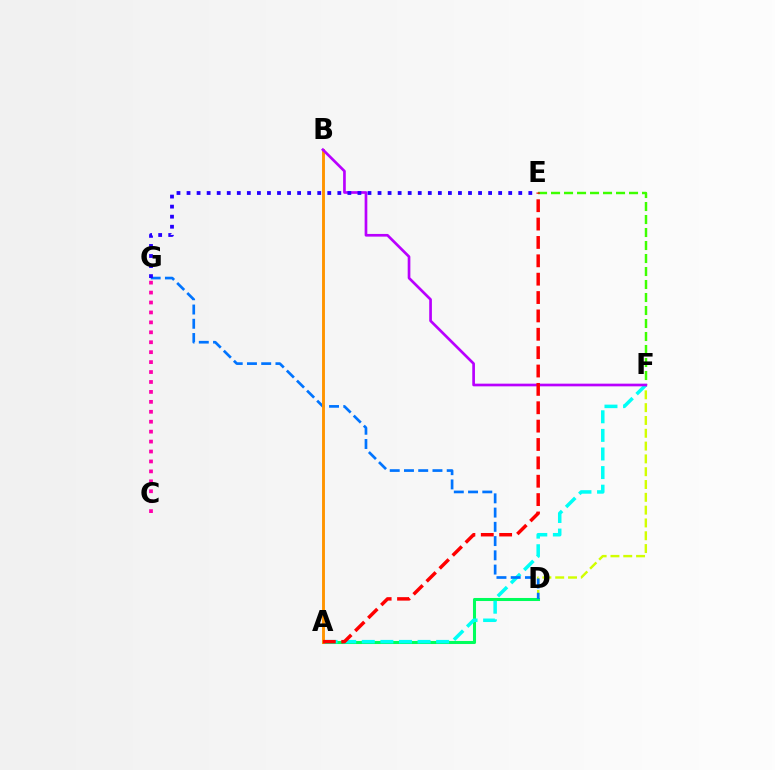{('E', 'F'): [{'color': '#3dff00', 'line_style': 'dashed', 'thickness': 1.77}], ('D', 'F'): [{'color': '#d1ff00', 'line_style': 'dashed', 'thickness': 1.74}], ('A', 'D'): [{'color': '#00ff5c', 'line_style': 'solid', 'thickness': 2.19}], ('A', 'F'): [{'color': '#00fff6', 'line_style': 'dashed', 'thickness': 2.53}], ('C', 'G'): [{'color': '#ff00ac', 'line_style': 'dotted', 'thickness': 2.7}], ('D', 'G'): [{'color': '#0074ff', 'line_style': 'dashed', 'thickness': 1.94}], ('A', 'B'): [{'color': '#ff9400', 'line_style': 'solid', 'thickness': 2.09}], ('B', 'F'): [{'color': '#b900ff', 'line_style': 'solid', 'thickness': 1.93}], ('A', 'E'): [{'color': '#ff0000', 'line_style': 'dashed', 'thickness': 2.5}], ('E', 'G'): [{'color': '#2500ff', 'line_style': 'dotted', 'thickness': 2.73}]}